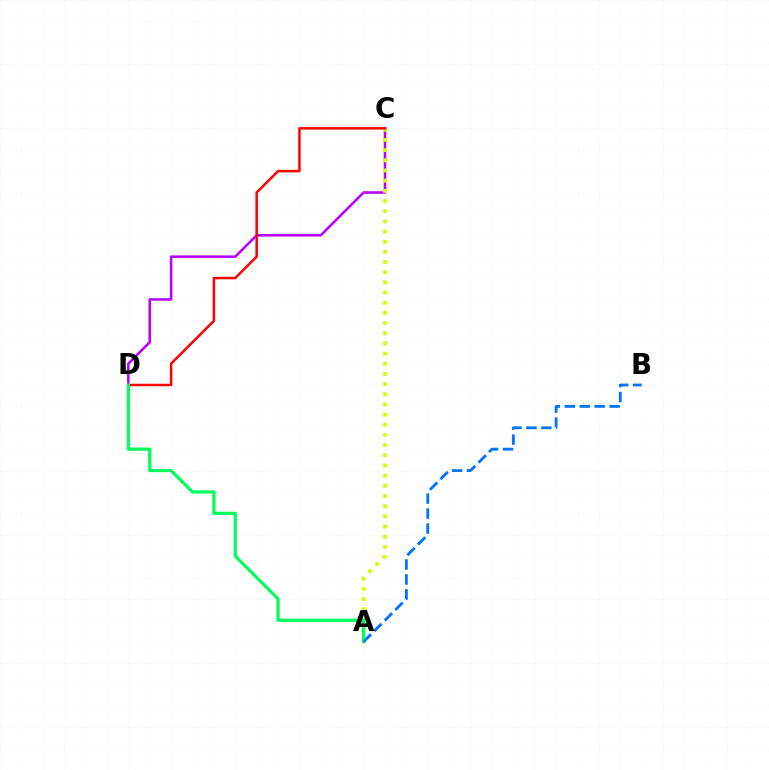{('C', 'D'): [{'color': '#b900ff', 'line_style': 'solid', 'thickness': 1.84}, {'color': '#ff0000', 'line_style': 'solid', 'thickness': 1.79}], ('A', 'C'): [{'color': '#d1ff00', 'line_style': 'dotted', 'thickness': 2.76}], ('A', 'D'): [{'color': '#00ff5c', 'line_style': 'solid', 'thickness': 2.31}], ('A', 'B'): [{'color': '#0074ff', 'line_style': 'dashed', 'thickness': 2.03}]}